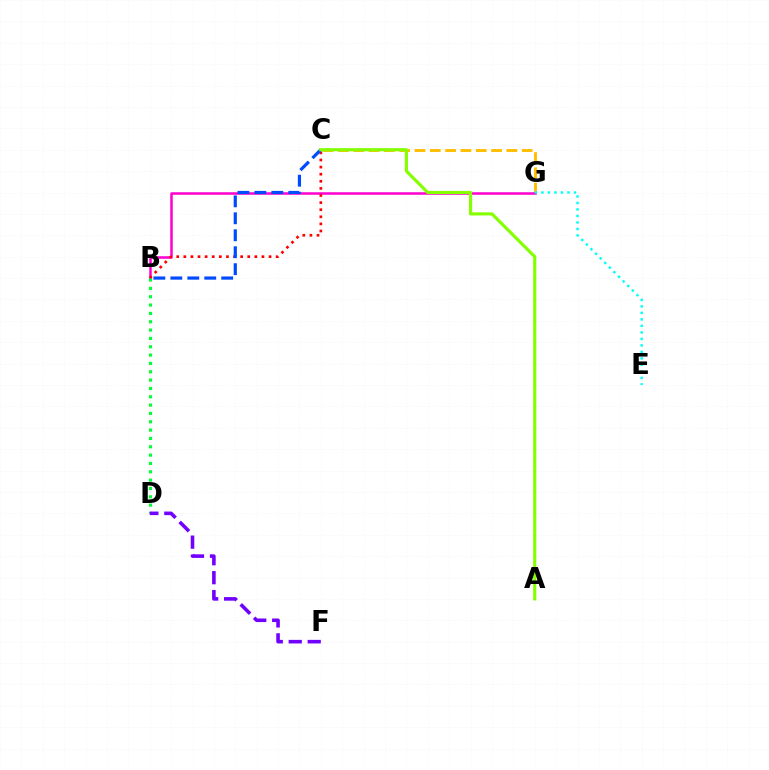{('C', 'G'): [{'color': '#ffbd00', 'line_style': 'dashed', 'thickness': 2.08}], ('B', 'G'): [{'color': '#ff00cf', 'line_style': 'solid', 'thickness': 1.81}], ('B', 'C'): [{'color': '#ff0000', 'line_style': 'dotted', 'thickness': 1.93}, {'color': '#004bff', 'line_style': 'dashed', 'thickness': 2.3}], ('E', 'G'): [{'color': '#00fff6', 'line_style': 'dotted', 'thickness': 1.77}], ('B', 'D'): [{'color': '#00ff39', 'line_style': 'dotted', 'thickness': 2.26}], ('A', 'C'): [{'color': '#84ff00', 'line_style': 'solid', 'thickness': 2.27}], ('D', 'F'): [{'color': '#7200ff', 'line_style': 'dashed', 'thickness': 2.58}]}